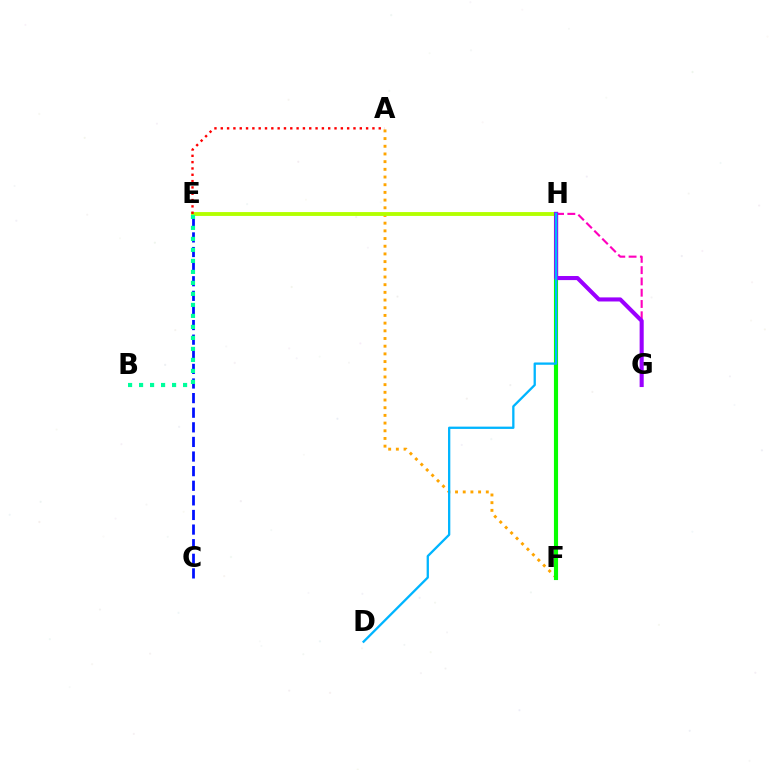{('C', 'E'): [{'color': '#0010ff', 'line_style': 'dashed', 'thickness': 1.98}], ('A', 'F'): [{'color': '#ffa500', 'line_style': 'dotted', 'thickness': 2.09}], ('E', 'H'): [{'color': '#b3ff00', 'line_style': 'solid', 'thickness': 2.79}], ('F', 'H'): [{'color': '#08ff00', 'line_style': 'solid', 'thickness': 2.97}], ('G', 'H'): [{'color': '#ff00bd', 'line_style': 'dashed', 'thickness': 1.53}, {'color': '#9b00ff', 'line_style': 'solid', 'thickness': 2.94}], ('D', 'H'): [{'color': '#00b5ff', 'line_style': 'solid', 'thickness': 1.66}], ('B', 'E'): [{'color': '#00ff9d', 'line_style': 'dotted', 'thickness': 2.99}], ('A', 'E'): [{'color': '#ff0000', 'line_style': 'dotted', 'thickness': 1.72}]}